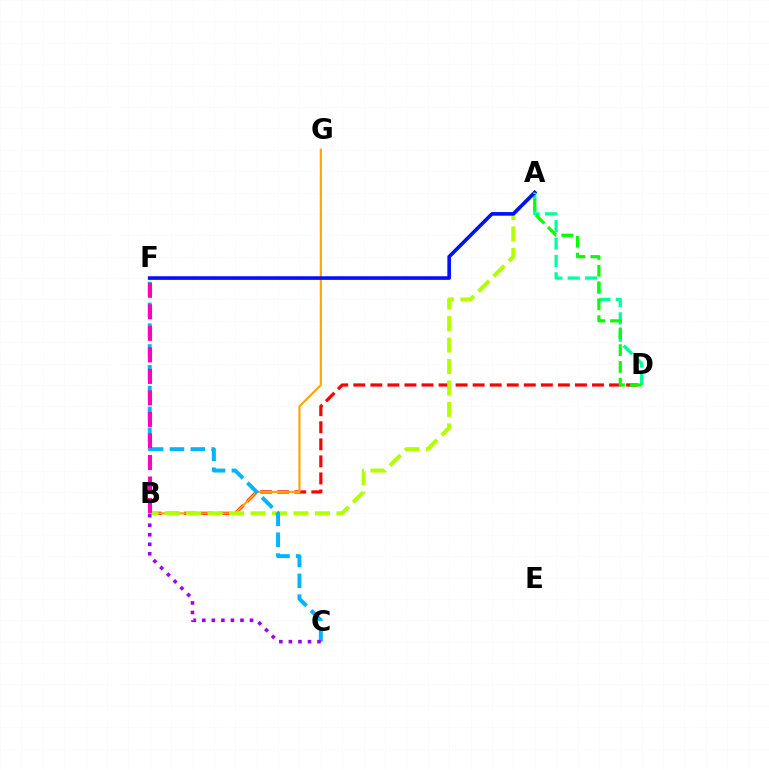{('B', 'D'): [{'color': '#ff0000', 'line_style': 'dashed', 'thickness': 2.32}], ('B', 'G'): [{'color': '#ffa500', 'line_style': 'solid', 'thickness': 1.54}], ('A', 'B'): [{'color': '#b3ff00', 'line_style': 'dashed', 'thickness': 2.91}], ('A', 'D'): [{'color': '#00ff9d', 'line_style': 'dashed', 'thickness': 2.36}, {'color': '#08ff00', 'line_style': 'dashed', 'thickness': 2.28}], ('C', 'F'): [{'color': '#00b5ff', 'line_style': 'dashed', 'thickness': 2.83}], ('A', 'F'): [{'color': '#0010ff', 'line_style': 'solid', 'thickness': 2.61}], ('B', 'C'): [{'color': '#9b00ff', 'line_style': 'dotted', 'thickness': 2.59}], ('B', 'F'): [{'color': '#ff00bd', 'line_style': 'dashed', 'thickness': 2.92}]}